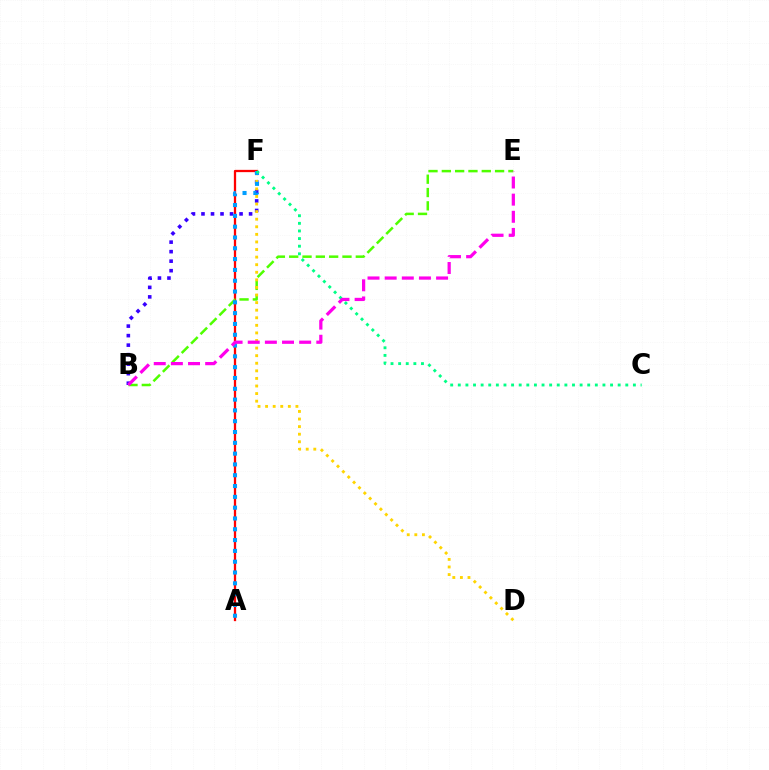{('A', 'F'): [{'color': '#ff0000', 'line_style': 'solid', 'thickness': 1.64}, {'color': '#009eff', 'line_style': 'dotted', 'thickness': 2.94}], ('B', 'F'): [{'color': '#3700ff', 'line_style': 'dotted', 'thickness': 2.59}], ('B', 'E'): [{'color': '#4fff00', 'line_style': 'dashed', 'thickness': 1.81}, {'color': '#ff00ed', 'line_style': 'dashed', 'thickness': 2.33}], ('D', 'F'): [{'color': '#ffd500', 'line_style': 'dotted', 'thickness': 2.06}], ('C', 'F'): [{'color': '#00ff86', 'line_style': 'dotted', 'thickness': 2.07}]}